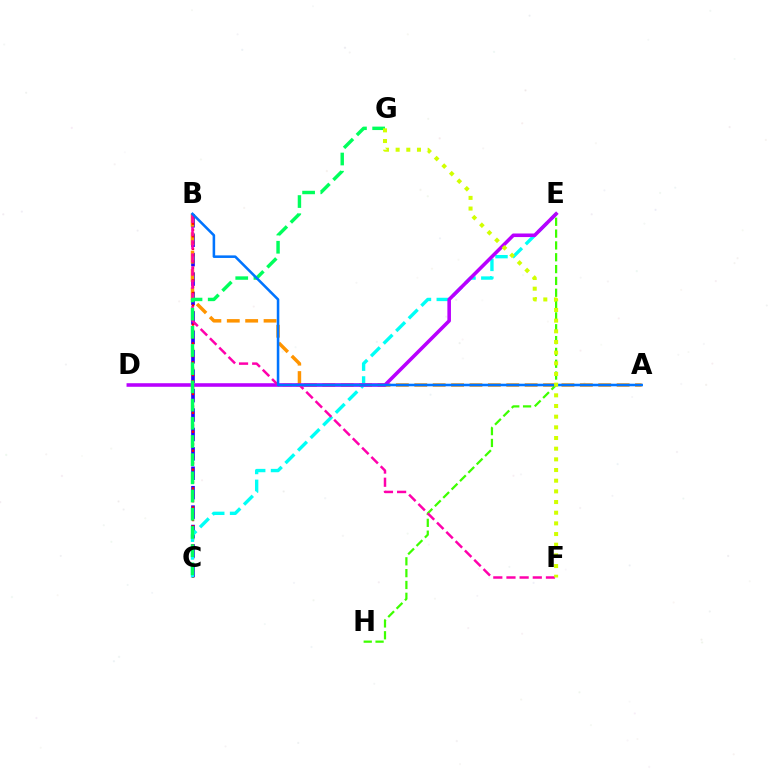{('B', 'C'): [{'color': '#2500ff', 'line_style': 'dashed', 'thickness': 2.64}, {'color': '#ff0000', 'line_style': 'dotted', 'thickness': 1.71}], ('A', 'B'): [{'color': '#ff9400', 'line_style': 'dashed', 'thickness': 2.5}, {'color': '#0074ff', 'line_style': 'solid', 'thickness': 1.84}], ('C', 'E'): [{'color': '#00fff6', 'line_style': 'dashed', 'thickness': 2.42}], ('D', 'E'): [{'color': '#b900ff', 'line_style': 'solid', 'thickness': 2.57}], ('E', 'H'): [{'color': '#3dff00', 'line_style': 'dashed', 'thickness': 1.61}], ('B', 'F'): [{'color': '#ff00ac', 'line_style': 'dashed', 'thickness': 1.79}], ('C', 'G'): [{'color': '#00ff5c', 'line_style': 'dashed', 'thickness': 2.47}], ('F', 'G'): [{'color': '#d1ff00', 'line_style': 'dotted', 'thickness': 2.9}]}